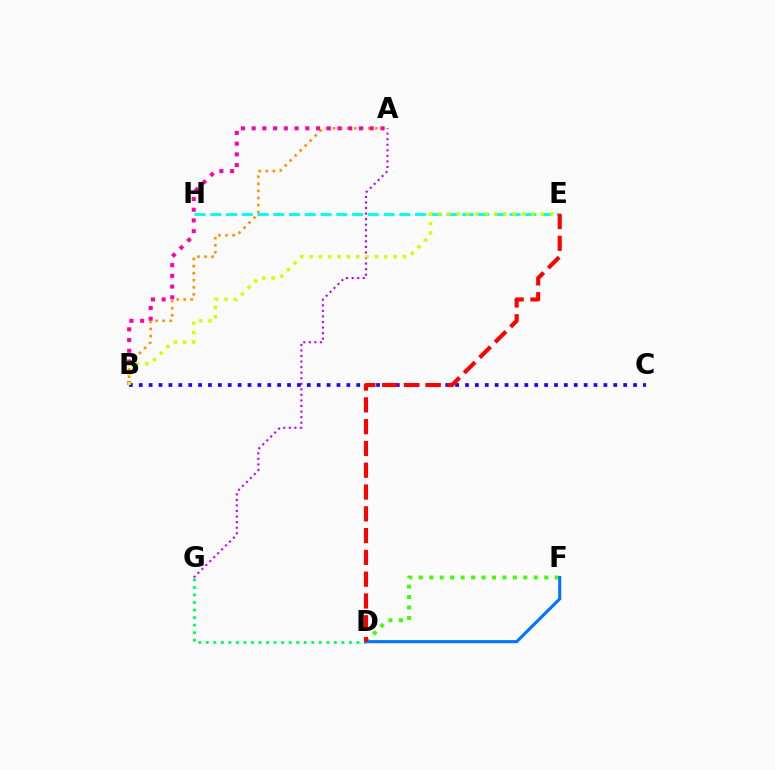{('A', 'B'): [{'color': '#ff9400', 'line_style': 'dotted', 'thickness': 1.92}, {'color': '#ff00ac', 'line_style': 'dotted', 'thickness': 2.91}], ('D', 'G'): [{'color': '#00ff5c', 'line_style': 'dotted', 'thickness': 2.05}], ('A', 'G'): [{'color': '#b900ff', 'line_style': 'dotted', 'thickness': 1.51}], ('D', 'F'): [{'color': '#3dff00', 'line_style': 'dotted', 'thickness': 2.84}, {'color': '#0074ff', 'line_style': 'solid', 'thickness': 2.21}], ('E', 'H'): [{'color': '#00fff6', 'line_style': 'dashed', 'thickness': 2.14}], ('B', 'C'): [{'color': '#2500ff', 'line_style': 'dotted', 'thickness': 2.69}], ('B', 'E'): [{'color': '#d1ff00', 'line_style': 'dotted', 'thickness': 2.54}], ('D', 'E'): [{'color': '#ff0000', 'line_style': 'dashed', 'thickness': 2.96}]}